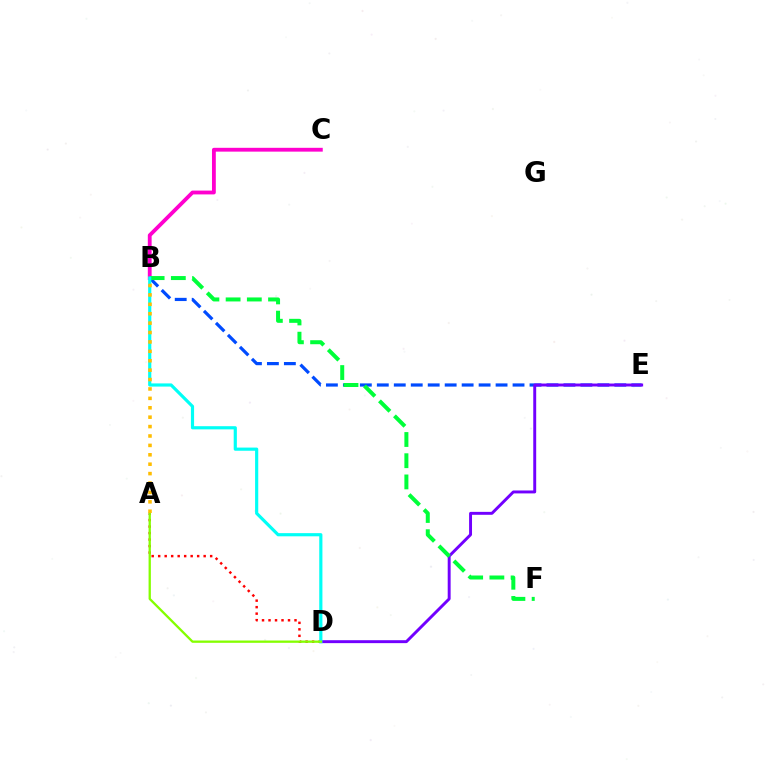{('B', 'E'): [{'color': '#004bff', 'line_style': 'dashed', 'thickness': 2.3}], ('B', 'C'): [{'color': '#ff00cf', 'line_style': 'solid', 'thickness': 2.75}], ('D', 'E'): [{'color': '#7200ff', 'line_style': 'solid', 'thickness': 2.11}], ('B', 'F'): [{'color': '#00ff39', 'line_style': 'dashed', 'thickness': 2.88}], ('A', 'D'): [{'color': '#ff0000', 'line_style': 'dotted', 'thickness': 1.77}, {'color': '#84ff00', 'line_style': 'solid', 'thickness': 1.66}], ('B', 'D'): [{'color': '#00fff6', 'line_style': 'solid', 'thickness': 2.28}], ('A', 'B'): [{'color': '#ffbd00', 'line_style': 'dotted', 'thickness': 2.56}]}